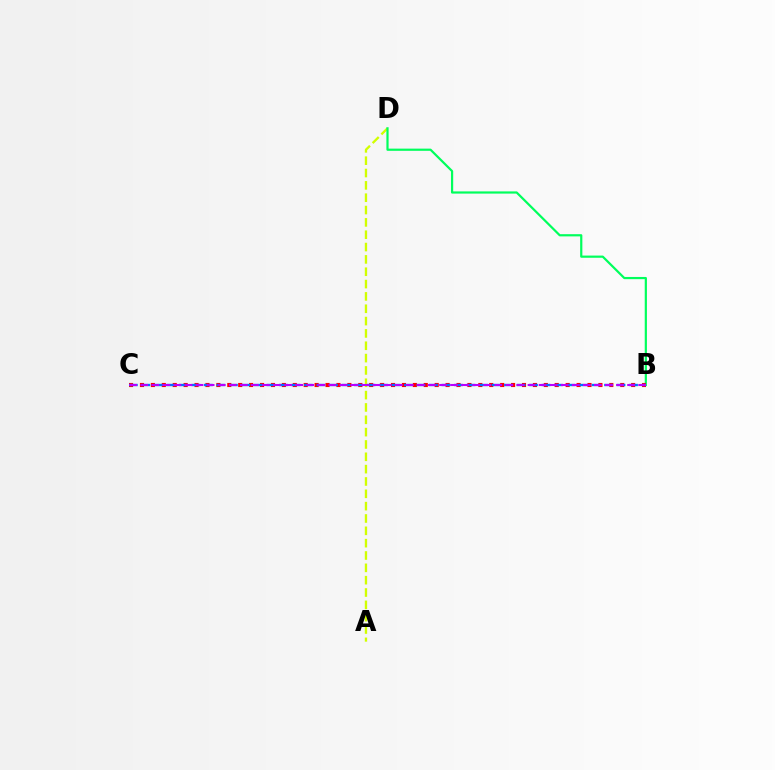{('A', 'D'): [{'color': '#d1ff00', 'line_style': 'dashed', 'thickness': 1.68}], ('B', 'D'): [{'color': '#00ff5c', 'line_style': 'solid', 'thickness': 1.59}], ('B', 'C'): [{'color': '#ff0000', 'line_style': 'dotted', 'thickness': 2.97}, {'color': '#0074ff', 'line_style': 'dashed', 'thickness': 1.7}, {'color': '#b900ff', 'line_style': 'dashed', 'thickness': 1.5}]}